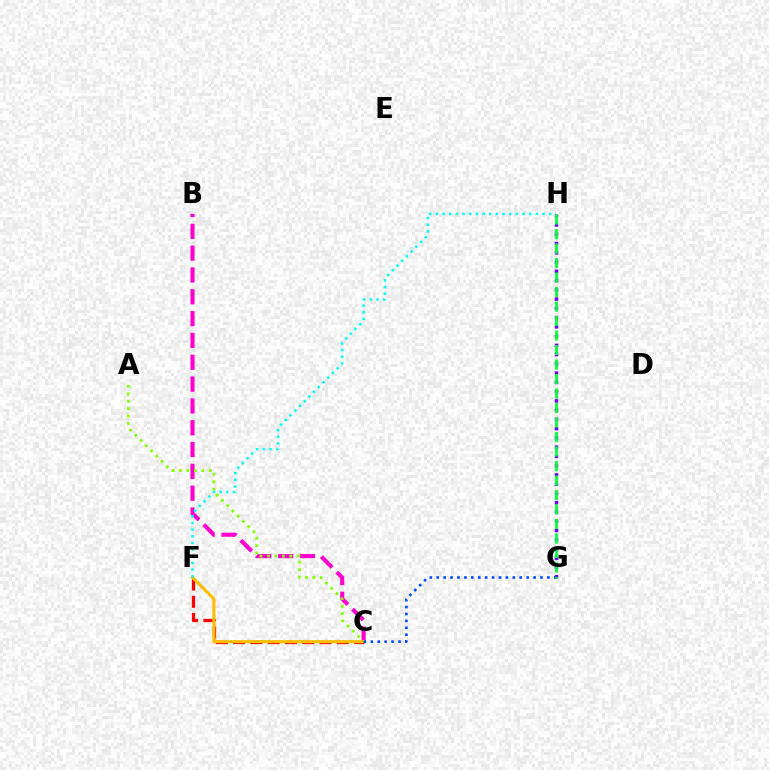{('B', 'C'): [{'color': '#ff00cf', 'line_style': 'dashed', 'thickness': 2.96}], ('C', 'F'): [{'color': '#ff0000', 'line_style': 'dashed', 'thickness': 2.35}, {'color': '#ffbd00', 'line_style': 'solid', 'thickness': 2.22}], ('A', 'C'): [{'color': '#84ff00', 'line_style': 'dotted', 'thickness': 2.02}], ('G', 'H'): [{'color': '#7200ff', 'line_style': 'dotted', 'thickness': 2.51}, {'color': '#00ff39', 'line_style': 'dashed', 'thickness': 1.97}], ('F', 'H'): [{'color': '#00fff6', 'line_style': 'dotted', 'thickness': 1.81}], ('C', 'G'): [{'color': '#004bff', 'line_style': 'dotted', 'thickness': 1.88}]}